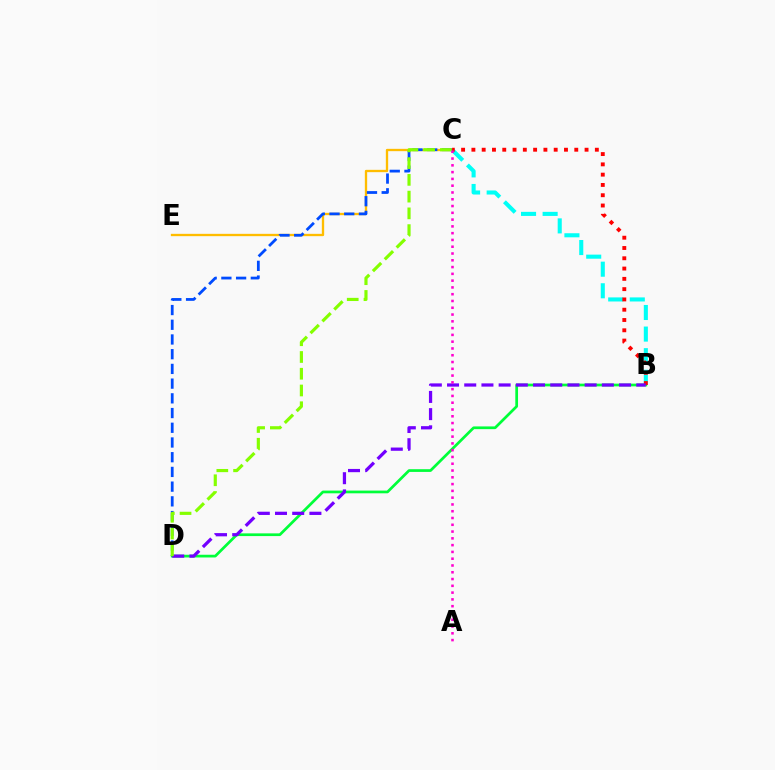{('C', 'E'): [{'color': '#ffbd00', 'line_style': 'solid', 'thickness': 1.67}], ('B', 'D'): [{'color': '#00ff39', 'line_style': 'solid', 'thickness': 1.96}, {'color': '#7200ff', 'line_style': 'dashed', 'thickness': 2.34}], ('C', 'D'): [{'color': '#004bff', 'line_style': 'dashed', 'thickness': 2.0}, {'color': '#84ff00', 'line_style': 'dashed', 'thickness': 2.28}], ('B', 'C'): [{'color': '#00fff6', 'line_style': 'dashed', 'thickness': 2.93}, {'color': '#ff0000', 'line_style': 'dotted', 'thickness': 2.8}], ('A', 'C'): [{'color': '#ff00cf', 'line_style': 'dotted', 'thickness': 1.84}]}